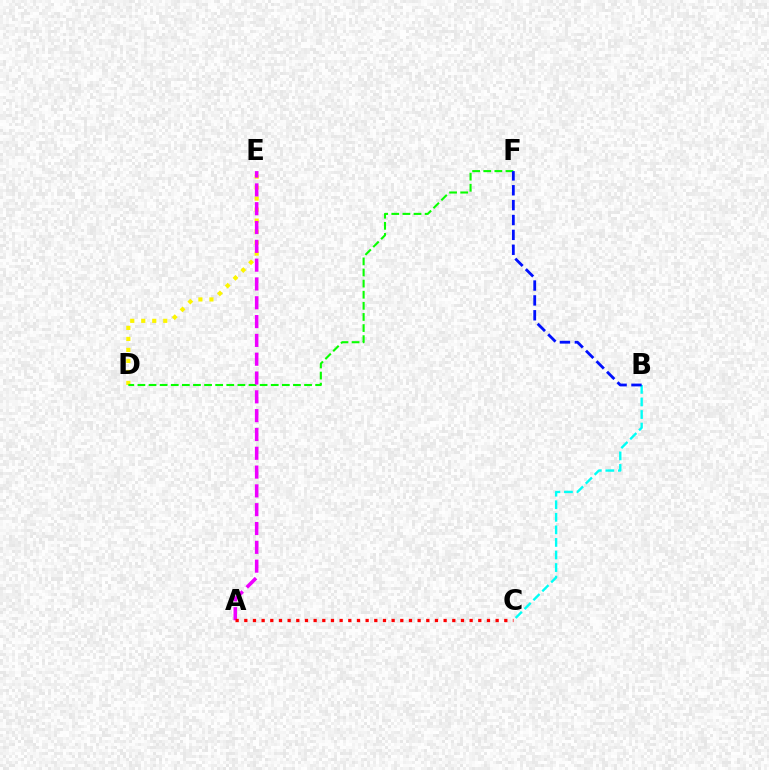{('D', 'E'): [{'color': '#fcf500', 'line_style': 'dotted', 'thickness': 2.99}], ('D', 'F'): [{'color': '#08ff00', 'line_style': 'dashed', 'thickness': 1.51}], ('A', 'E'): [{'color': '#ee00ff', 'line_style': 'dashed', 'thickness': 2.56}], ('A', 'C'): [{'color': '#ff0000', 'line_style': 'dotted', 'thickness': 2.35}], ('B', 'C'): [{'color': '#00fff6', 'line_style': 'dashed', 'thickness': 1.71}], ('B', 'F'): [{'color': '#0010ff', 'line_style': 'dashed', 'thickness': 2.02}]}